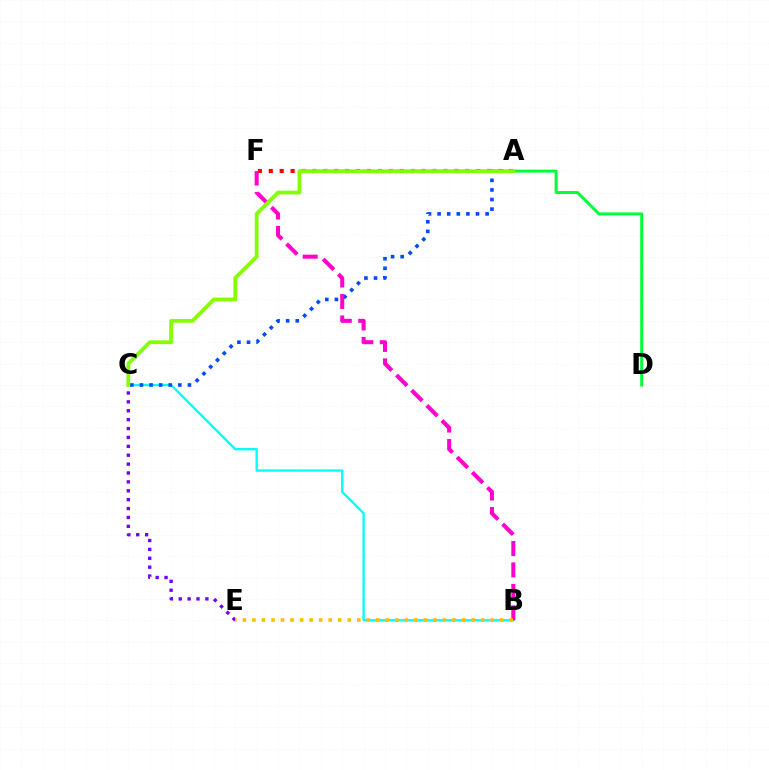{('C', 'E'): [{'color': '#7200ff', 'line_style': 'dotted', 'thickness': 2.42}], ('A', 'F'): [{'color': '#ff0000', 'line_style': 'dotted', 'thickness': 2.97}], ('B', 'C'): [{'color': '#00fff6', 'line_style': 'solid', 'thickness': 1.67}], ('A', 'C'): [{'color': '#004bff', 'line_style': 'dotted', 'thickness': 2.61}, {'color': '#84ff00', 'line_style': 'solid', 'thickness': 2.72}], ('B', 'F'): [{'color': '#ff00cf', 'line_style': 'dashed', 'thickness': 2.91}], ('A', 'D'): [{'color': '#00ff39', 'line_style': 'solid', 'thickness': 2.13}], ('B', 'E'): [{'color': '#ffbd00', 'line_style': 'dotted', 'thickness': 2.59}]}